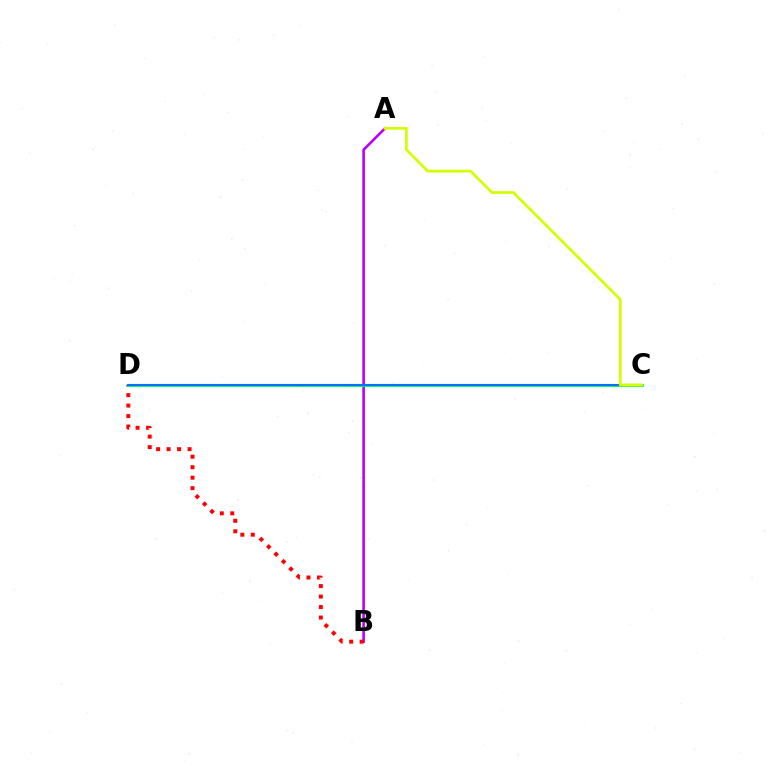{('A', 'B'): [{'color': '#b900ff', 'line_style': 'solid', 'thickness': 1.88}], ('B', 'D'): [{'color': '#ff0000', 'line_style': 'dotted', 'thickness': 2.85}], ('C', 'D'): [{'color': '#00ff5c', 'line_style': 'solid', 'thickness': 2.04}, {'color': '#0074ff', 'line_style': 'solid', 'thickness': 1.53}], ('A', 'C'): [{'color': '#d1ff00', 'line_style': 'solid', 'thickness': 1.97}]}